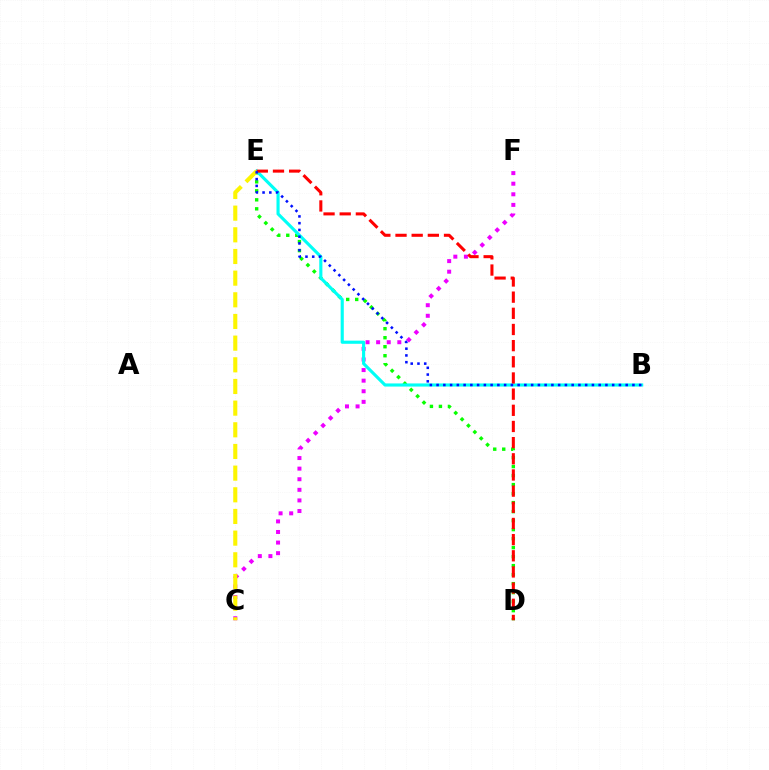{('D', 'E'): [{'color': '#08ff00', 'line_style': 'dotted', 'thickness': 2.45}, {'color': '#ff0000', 'line_style': 'dashed', 'thickness': 2.2}], ('C', 'F'): [{'color': '#ee00ff', 'line_style': 'dotted', 'thickness': 2.88}], ('B', 'E'): [{'color': '#00fff6', 'line_style': 'solid', 'thickness': 2.25}, {'color': '#0010ff', 'line_style': 'dotted', 'thickness': 1.83}], ('C', 'E'): [{'color': '#fcf500', 'line_style': 'dashed', 'thickness': 2.94}]}